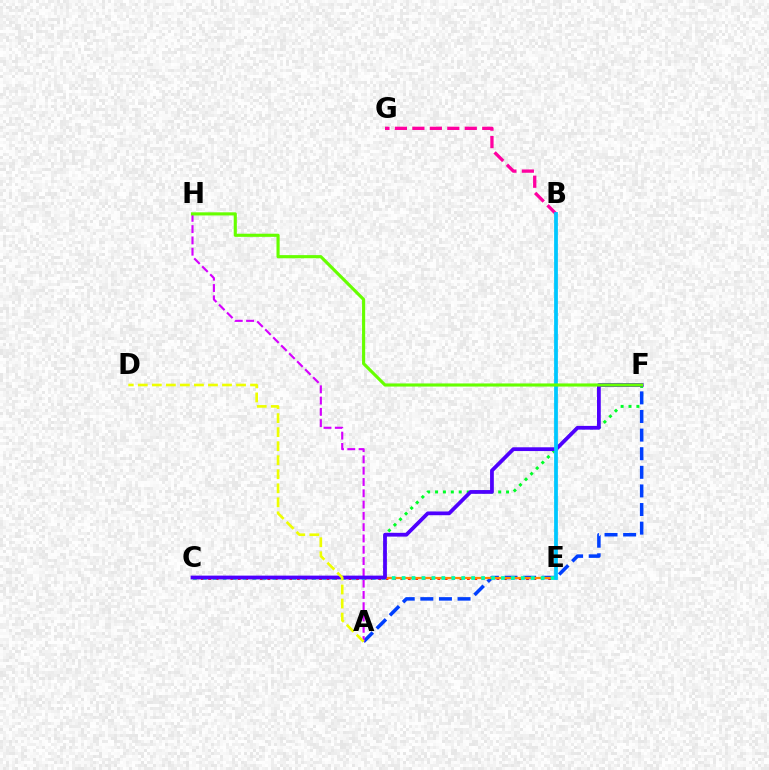{('C', 'F'): [{'color': '#00ff27', 'line_style': 'dotted', 'thickness': 2.14}, {'color': '#4f00ff', 'line_style': 'solid', 'thickness': 2.71}], ('C', 'E'): [{'color': '#ff0000', 'line_style': 'dotted', 'thickness': 2.01}, {'color': '#ff8800', 'line_style': 'solid', 'thickness': 1.59}, {'color': '#00ffaf', 'line_style': 'dotted', 'thickness': 2.7}], ('A', 'F'): [{'color': '#003fff', 'line_style': 'dashed', 'thickness': 2.53}], ('A', 'H'): [{'color': '#d600ff', 'line_style': 'dashed', 'thickness': 1.53}], ('B', 'G'): [{'color': '#ff00a0', 'line_style': 'dashed', 'thickness': 2.37}], ('A', 'D'): [{'color': '#eeff00', 'line_style': 'dashed', 'thickness': 1.91}], ('B', 'E'): [{'color': '#00c7ff', 'line_style': 'solid', 'thickness': 2.72}], ('F', 'H'): [{'color': '#66ff00', 'line_style': 'solid', 'thickness': 2.25}]}